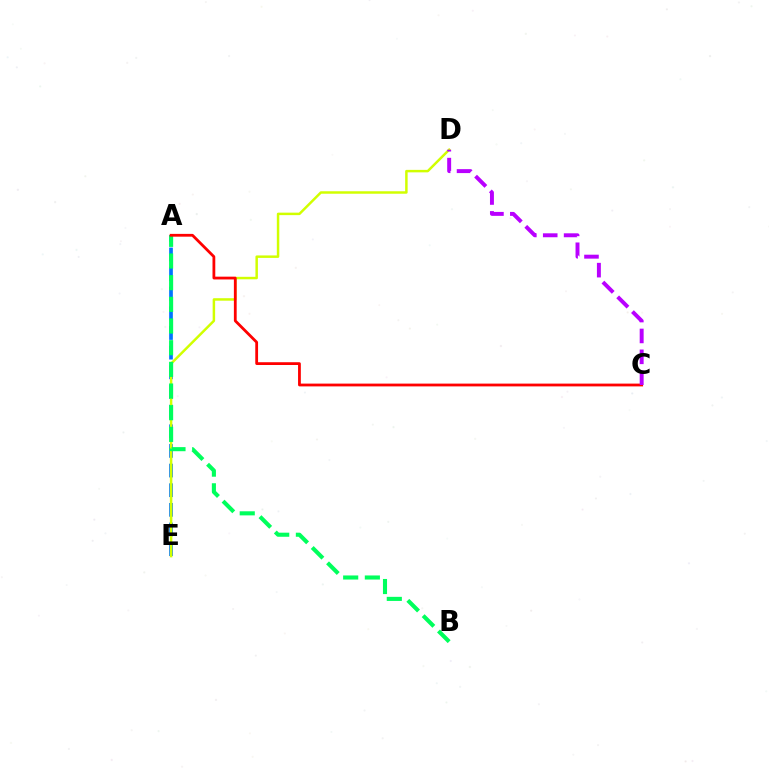{('A', 'E'): [{'color': '#0074ff', 'line_style': 'dashed', 'thickness': 2.67}], ('D', 'E'): [{'color': '#d1ff00', 'line_style': 'solid', 'thickness': 1.78}], ('A', 'B'): [{'color': '#00ff5c', 'line_style': 'dashed', 'thickness': 2.94}], ('A', 'C'): [{'color': '#ff0000', 'line_style': 'solid', 'thickness': 2.01}], ('C', 'D'): [{'color': '#b900ff', 'line_style': 'dashed', 'thickness': 2.84}]}